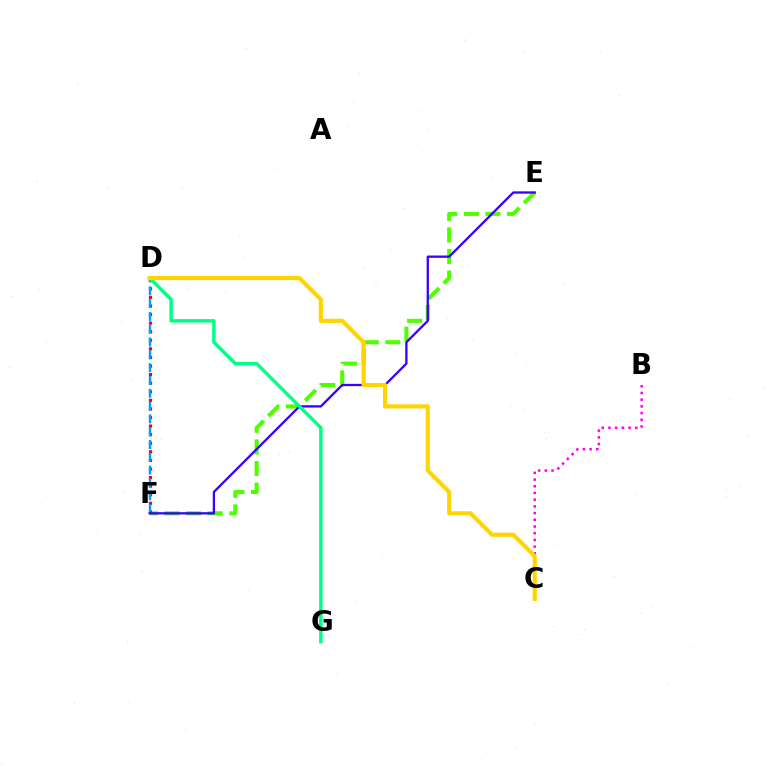{('B', 'C'): [{'color': '#ff00ed', 'line_style': 'dotted', 'thickness': 1.82}], ('E', 'F'): [{'color': '#4fff00', 'line_style': 'dashed', 'thickness': 2.93}, {'color': '#3700ff', 'line_style': 'solid', 'thickness': 1.66}], ('D', 'F'): [{'color': '#ff0000', 'line_style': 'dotted', 'thickness': 2.33}, {'color': '#009eff', 'line_style': 'dashed', 'thickness': 1.74}], ('D', 'G'): [{'color': '#00ff86', 'line_style': 'solid', 'thickness': 2.49}], ('C', 'D'): [{'color': '#ffd500', 'line_style': 'solid', 'thickness': 2.98}]}